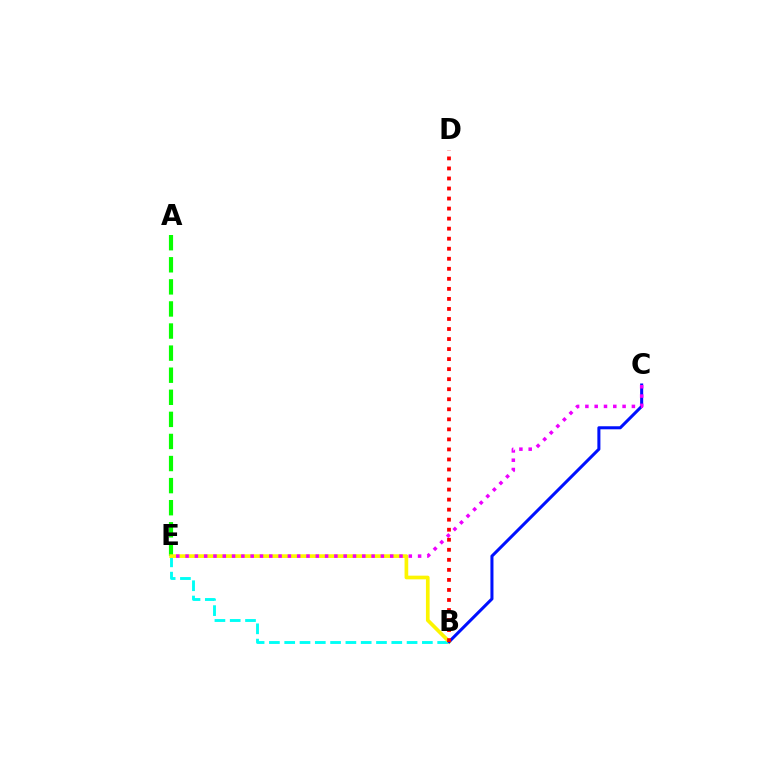{('B', 'E'): [{'color': '#00fff6', 'line_style': 'dashed', 'thickness': 2.08}, {'color': '#fcf500', 'line_style': 'solid', 'thickness': 2.65}], ('A', 'E'): [{'color': '#08ff00', 'line_style': 'dashed', 'thickness': 3.0}], ('B', 'C'): [{'color': '#0010ff', 'line_style': 'solid', 'thickness': 2.19}], ('B', 'D'): [{'color': '#ff0000', 'line_style': 'dotted', 'thickness': 2.73}], ('C', 'E'): [{'color': '#ee00ff', 'line_style': 'dotted', 'thickness': 2.53}]}